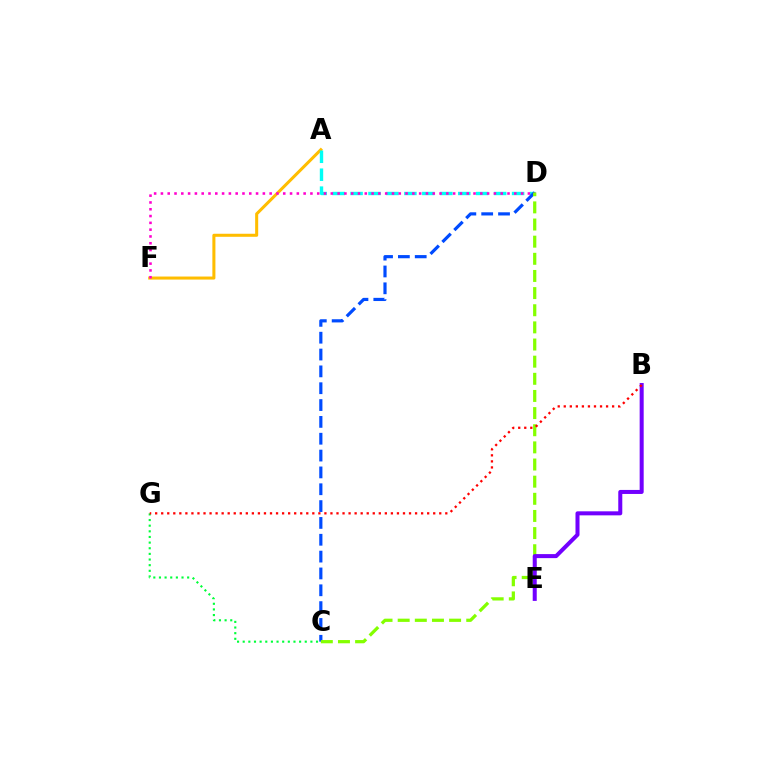{('C', 'G'): [{'color': '#00ff39', 'line_style': 'dotted', 'thickness': 1.53}], ('A', 'F'): [{'color': '#ffbd00', 'line_style': 'solid', 'thickness': 2.19}], ('A', 'D'): [{'color': '#00fff6', 'line_style': 'dashed', 'thickness': 2.44}], ('C', 'D'): [{'color': '#004bff', 'line_style': 'dashed', 'thickness': 2.29}, {'color': '#84ff00', 'line_style': 'dashed', 'thickness': 2.33}], ('D', 'F'): [{'color': '#ff00cf', 'line_style': 'dotted', 'thickness': 1.85}], ('B', 'E'): [{'color': '#7200ff', 'line_style': 'solid', 'thickness': 2.9}], ('B', 'G'): [{'color': '#ff0000', 'line_style': 'dotted', 'thickness': 1.64}]}